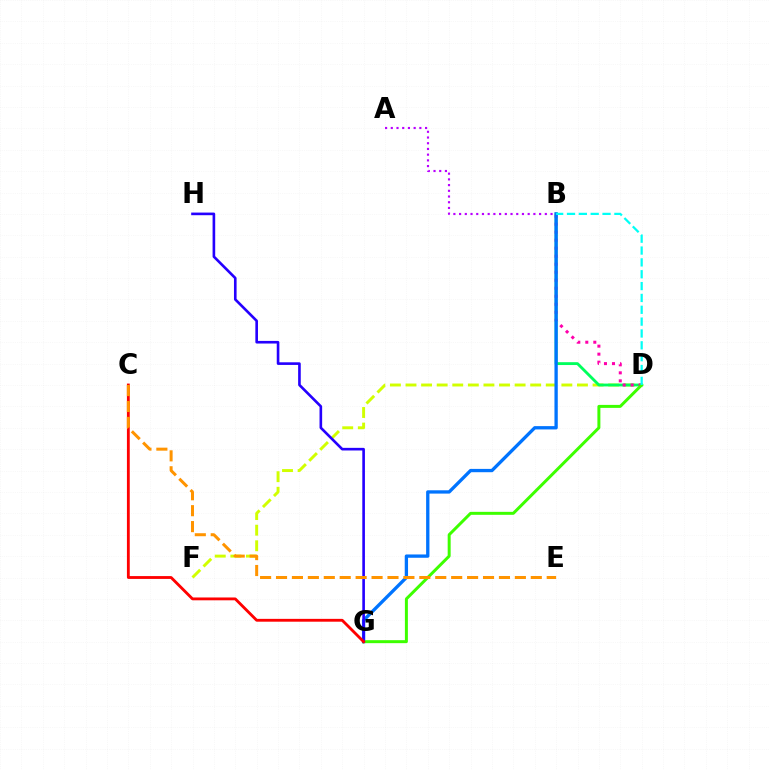{('D', 'F'): [{'color': '#d1ff00', 'line_style': 'dashed', 'thickness': 2.12}], ('B', 'D'): [{'color': '#00ff5c', 'line_style': 'solid', 'thickness': 2.05}, {'color': '#ff00ac', 'line_style': 'dotted', 'thickness': 2.18}, {'color': '#00fff6', 'line_style': 'dashed', 'thickness': 1.61}], ('B', 'G'): [{'color': '#0074ff', 'line_style': 'solid', 'thickness': 2.38}], ('D', 'G'): [{'color': '#3dff00', 'line_style': 'solid', 'thickness': 2.15}], ('A', 'B'): [{'color': '#b900ff', 'line_style': 'dotted', 'thickness': 1.55}], ('G', 'H'): [{'color': '#2500ff', 'line_style': 'solid', 'thickness': 1.89}], ('C', 'G'): [{'color': '#ff0000', 'line_style': 'solid', 'thickness': 2.04}], ('C', 'E'): [{'color': '#ff9400', 'line_style': 'dashed', 'thickness': 2.16}]}